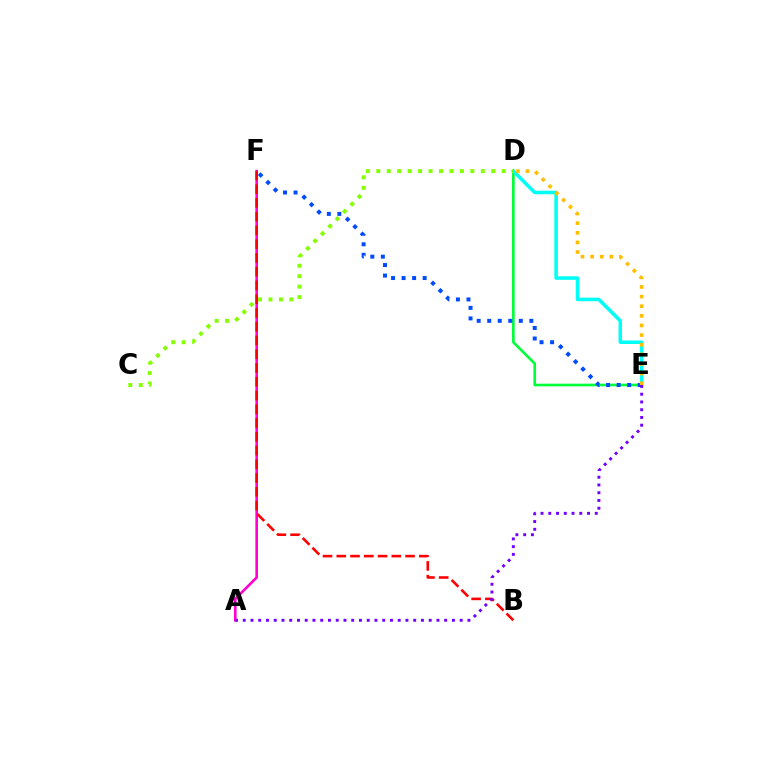{('D', 'E'): [{'color': '#00ff39', 'line_style': 'solid', 'thickness': 1.91}, {'color': '#00fff6', 'line_style': 'solid', 'thickness': 2.54}, {'color': '#ffbd00', 'line_style': 'dotted', 'thickness': 2.61}], ('A', 'F'): [{'color': '#ff00cf', 'line_style': 'solid', 'thickness': 1.87}], ('B', 'F'): [{'color': '#ff0000', 'line_style': 'dashed', 'thickness': 1.87}], ('C', 'D'): [{'color': '#84ff00', 'line_style': 'dotted', 'thickness': 2.84}], ('E', 'F'): [{'color': '#004bff', 'line_style': 'dotted', 'thickness': 2.86}], ('A', 'E'): [{'color': '#7200ff', 'line_style': 'dotted', 'thickness': 2.11}]}